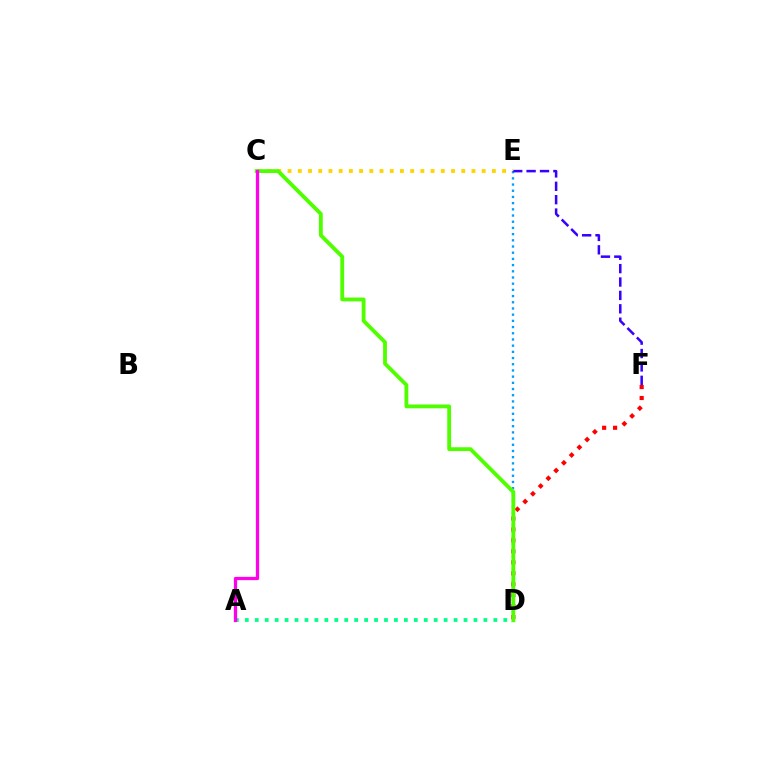{('C', 'E'): [{'color': '#ffd500', 'line_style': 'dotted', 'thickness': 2.78}], ('D', 'F'): [{'color': '#ff0000', 'line_style': 'dotted', 'thickness': 2.98}], ('D', 'E'): [{'color': '#009eff', 'line_style': 'dotted', 'thickness': 1.68}], ('E', 'F'): [{'color': '#3700ff', 'line_style': 'dashed', 'thickness': 1.82}], ('C', 'D'): [{'color': '#4fff00', 'line_style': 'solid', 'thickness': 2.76}], ('A', 'D'): [{'color': '#00ff86', 'line_style': 'dotted', 'thickness': 2.7}], ('A', 'C'): [{'color': '#ff00ed', 'line_style': 'solid', 'thickness': 2.34}]}